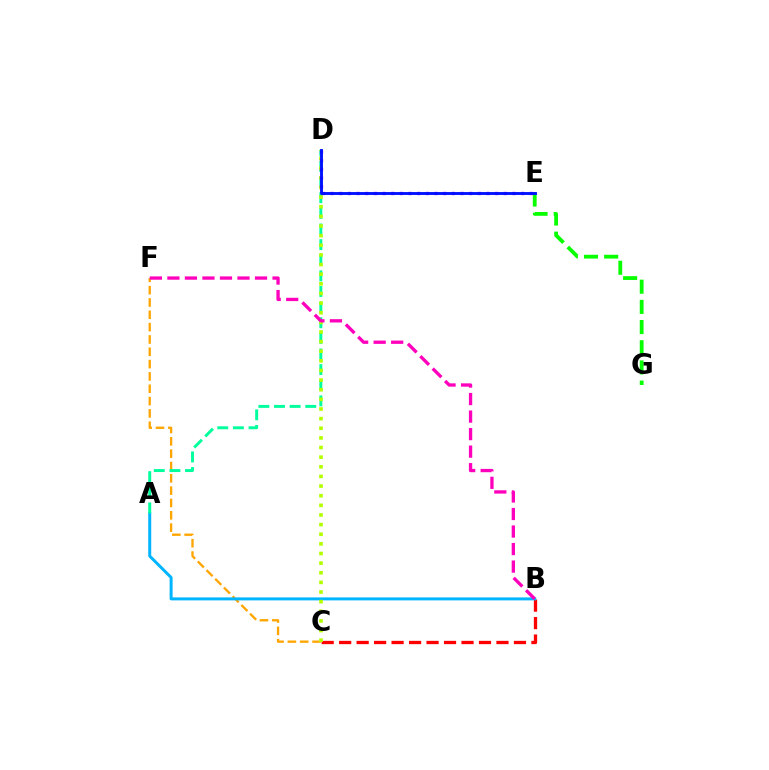{('C', 'F'): [{'color': '#ffa500', 'line_style': 'dashed', 'thickness': 1.67}], ('B', 'C'): [{'color': '#ff0000', 'line_style': 'dashed', 'thickness': 2.37}], ('A', 'B'): [{'color': '#00b5ff', 'line_style': 'solid', 'thickness': 2.14}], ('A', 'D'): [{'color': '#00ff9d', 'line_style': 'dashed', 'thickness': 2.12}], ('C', 'D'): [{'color': '#b3ff00', 'line_style': 'dotted', 'thickness': 2.62}], ('D', 'E'): [{'color': '#9b00ff', 'line_style': 'dotted', 'thickness': 2.35}, {'color': '#0010ff', 'line_style': 'solid', 'thickness': 2.06}], ('B', 'F'): [{'color': '#ff00bd', 'line_style': 'dashed', 'thickness': 2.38}], ('E', 'G'): [{'color': '#08ff00', 'line_style': 'dashed', 'thickness': 2.74}]}